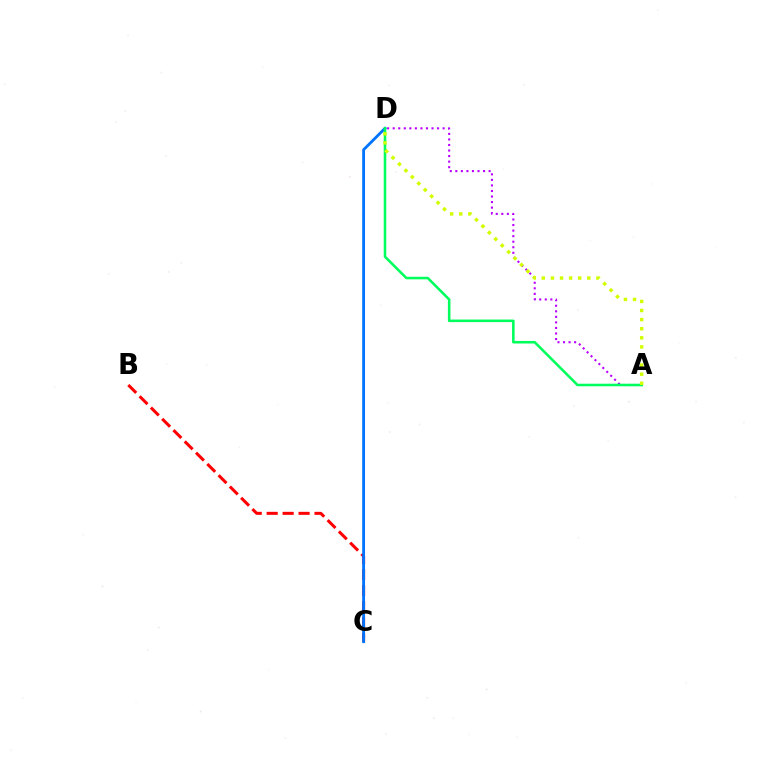{('B', 'C'): [{'color': '#ff0000', 'line_style': 'dashed', 'thickness': 2.17}], ('C', 'D'): [{'color': '#0074ff', 'line_style': 'solid', 'thickness': 2.04}], ('A', 'D'): [{'color': '#b900ff', 'line_style': 'dotted', 'thickness': 1.51}, {'color': '#00ff5c', 'line_style': 'solid', 'thickness': 1.85}, {'color': '#d1ff00', 'line_style': 'dotted', 'thickness': 2.47}]}